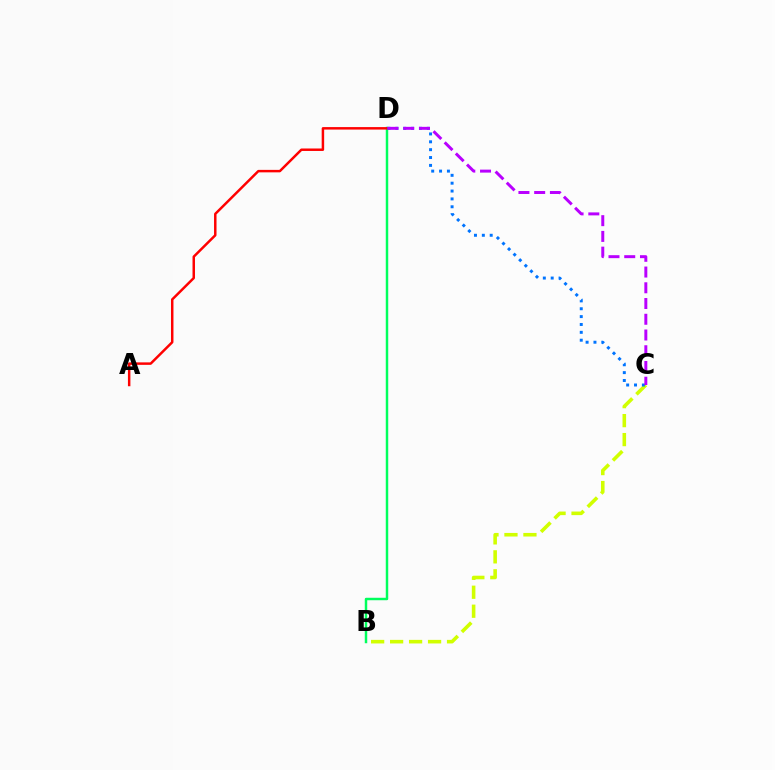{('B', 'D'): [{'color': '#00ff5c', 'line_style': 'solid', 'thickness': 1.77}], ('B', 'C'): [{'color': '#d1ff00', 'line_style': 'dashed', 'thickness': 2.58}], ('A', 'D'): [{'color': '#ff0000', 'line_style': 'solid', 'thickness': 1.78}], ('C', 'D'): [{'color': '#0074ff', 'line_style': 'dotted', 'thickness': 2.14}, {'color': '#b900ff', 'line_style': 'dashed', 'thickness': 2.14}]}